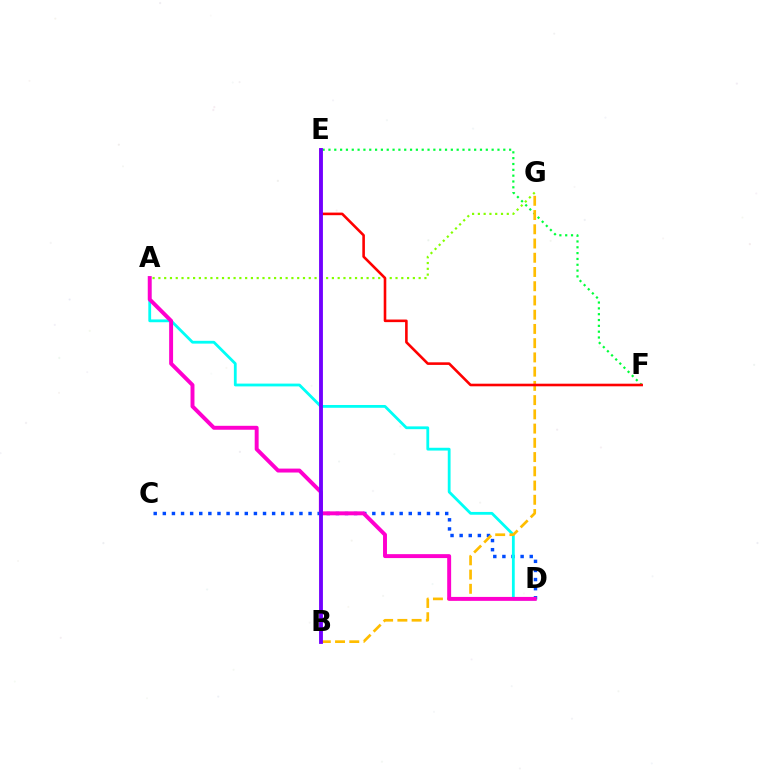{('A', 'G'): [{'color': '#84ff00', 'line_style': 'dotted', 'thickness': 1.57}], ('C', 'D'): [{'color': '#004bff', 'line_style': 'dotted', 'thickness': 2.47}], ('A', 'D'): [{'color': '#00fff6', 'line_style': 'solid', 'thickness': 2.01}, {'color': '#ff00cf', 'line_style': 'solid', 'thickness': 2.83}], ('E', 'F'): [{'color': '#00ff39', 'line_style': 'dotted', 'thickness': 1.58}, {'color': '#ff0000', 'line_style': 'solid', 'thickness': 1.87}], ('B', 'G'): [{'color': '#ffbd00', 'line_style': 'dashed', 'thickness': 1.93}], ('B', 'E'): [{'color': '#7200ff', 'line_style': 'solid', 'thickness': 2.77}]}